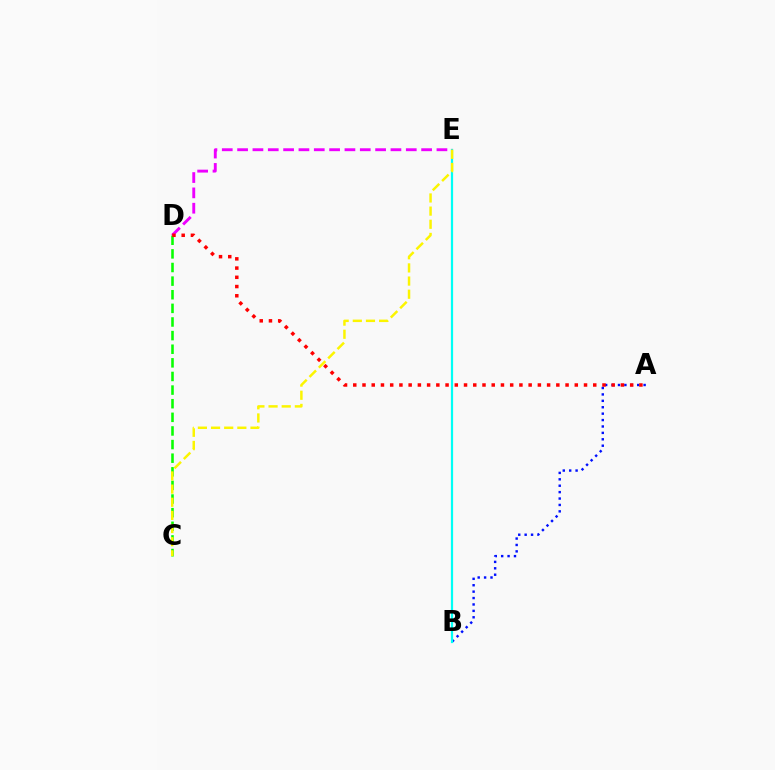{('A', 'B'): [{'color': '#0010ff', 'line_style': 'dotted', 'thickness': 1.74}], ('B', 'E'): [{'color': '#00fff6', 'line_style': 'solid', 'thickness': 1.6}], ('C', 'D'): [{'color': '#08ff00', 'line_style': 'dashed', 'thickness': 1.85}], ('D', 'E'): [{'color': '#ee00ff', 'line_style': 'dashed', 'thickness': 2.08}], ('C', 'E'): [{'color': '#fcf500', 'line_style': 'dashed', 'thickness': 1.79}], ('A', 'D'): [{'color': '#ff0000', 'line_style': 'dotted', 'thickness': 2.51}]}